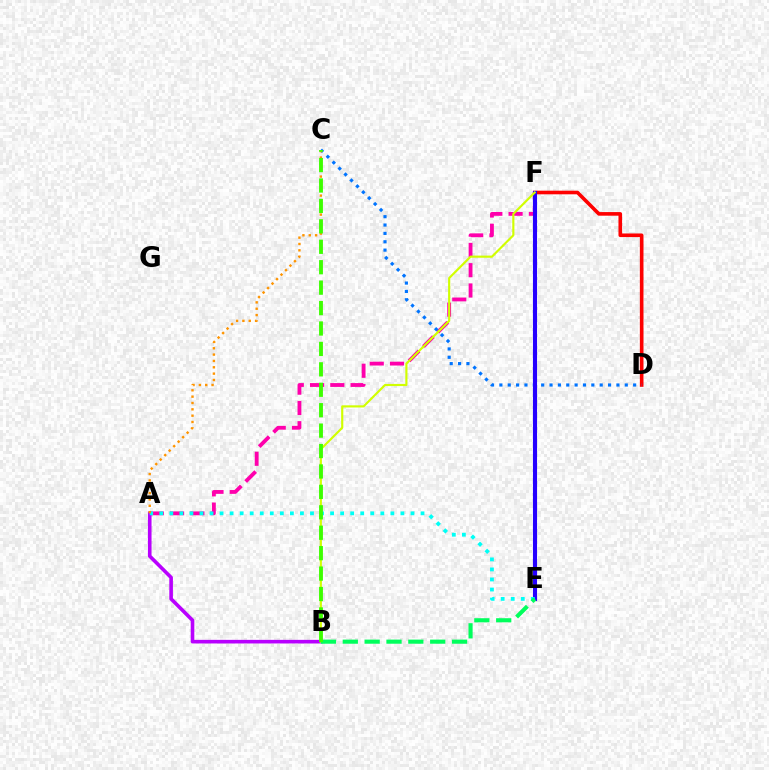{('A', 'F'): [{'color': '#ff00ac', 'line_style': 'dashed', 'thickness': 2.75}], ('A', 'B'): [{'color': '#b900ff', 'line_style': 'solid', 'thickness': 2.6}], ('D', 'F'): [{'color': '#ff0000', 'line_style': 'solid', 'thickness': 2.61}], ('C', 'D'): [{'color': '#0074ff', 'line_style': 'dotted', 'thickness': 2.27}], ('E', 'F'): [{'color': '#2500ff', 'line_style': 'solid', 'thickness': 2.95}], ('A', 'E'): [{'color': '#00fff6', 'line_style': 'dotted', 'thickness': 2.73}], ('B', 'F'): [{'color': '#d1ff00', 'line_style': 'solid', 'thickness': 1.55}], ('A', 'C'): [{'color': '#ff9400', 'line_style': 'dotted', 'thickness': 1.72}], ('B', 'E'): [{'color': '#00ff5c', 'line_style': 'dashed', 'thickness': 2.97}], ('B', 'C'): [{'color': '#3dff00', 'line_style': 'dashed', 'thickness': 2.77}]}